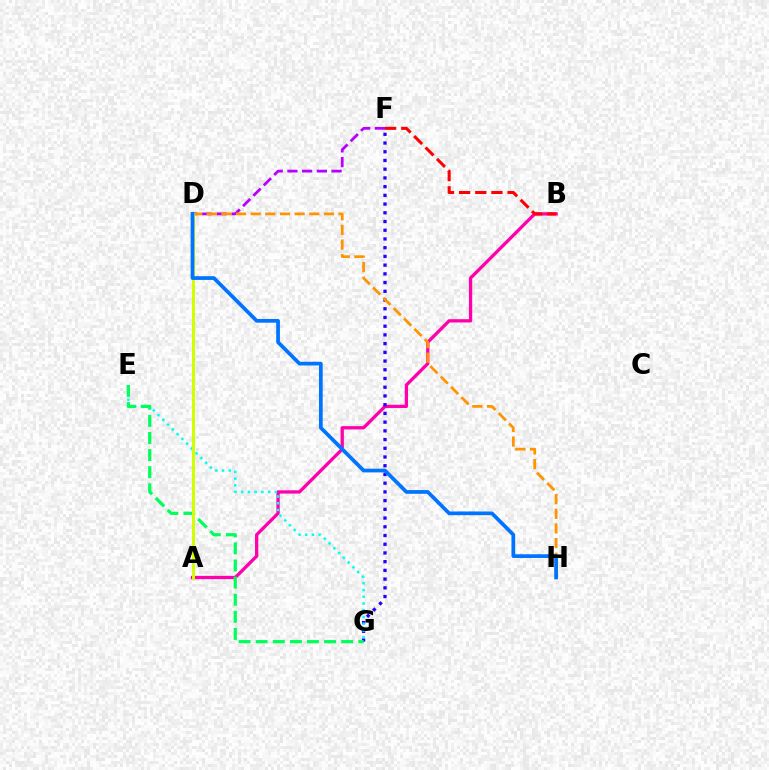{('A', 'D'): [{'color': '#3dff00', 'line_style': 'dotted', 'thickness': 1.55}, {'color': '#d1ff00', 'line_style': 'solid', 'thickness': 2.13}], ('D', 'F'): [{'color': '#b900ff', 'line_style': 'dashed', 'thickness': 2.0}], ('A', 'B'): [{'color': '#ff00ac', 'line_style': 'solid', 'thickness': 2.37}], ('F', 'G'): [{'color': '#2500ff', 'line_style': 'dotted', 'thickness': 2.37}], ('E', 'G'): [{'color': '#00fff6', 'line_style': 'dotted', 'thickness': 1.83}, {'color': '#00ff5c', 'line_style': 'dashed', 'thickness': 2.32}], ('D', 'H'): [{'color': '#ff9400', 'line_style': 'dashed', 'thickness': 1.99}, {'color': '#0074ff', 'line_style': 'solid', 'thickness': 2.68}], ('B', 'F'): [{'color': '#ff0000', 'line_style': 'dashed', 'thickness': 2.19}]}